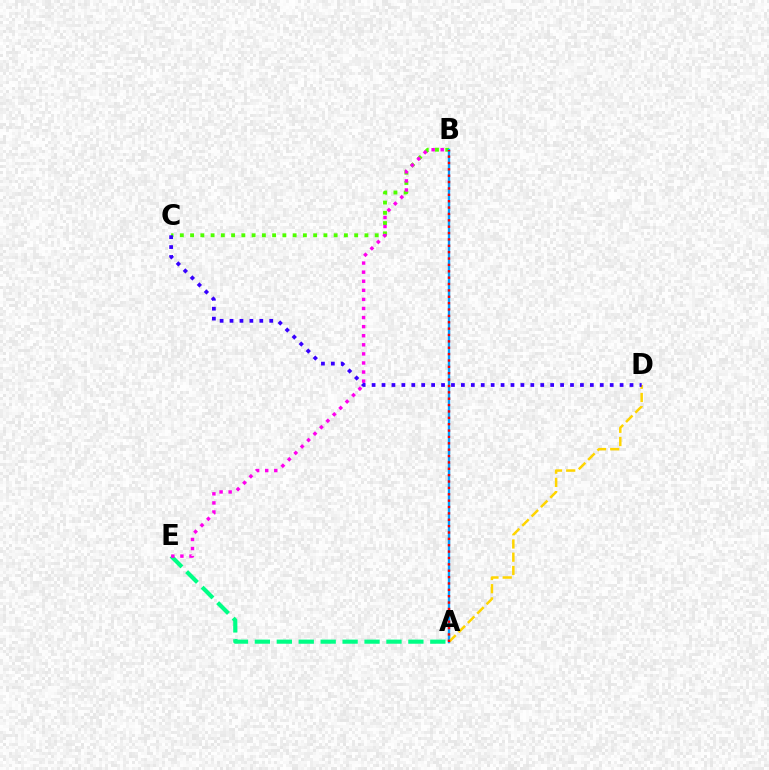{('B', 'C'): [{'color': '#4fff00', 'line_style': 'dotted', 'thickness': 2.79}], ('A', 'B'): [{'color': '#009eff', 'line_style': 'solid', 'thickness': 1.73}, {'color': '#ff0000', 'line_style': 'dotted', 'thickness': 1.73}], ('A', 'E'): [{'color': '#00ff86', 'line_style': 'dashed', 'thickness': 2.98}], ('A', 'D'): [{'color': '#ffd500', 'line_style': 'dashed', 'thickness': 1.8}], ('B', 'E'): [{'color': '#ff00ed', 'line_style': 'dotted', 'thickness': 2.47}], ('C', 'D'): [{'color': '#3700ff', 'line_style': 'dotted', 'thickness': 2.7}]}